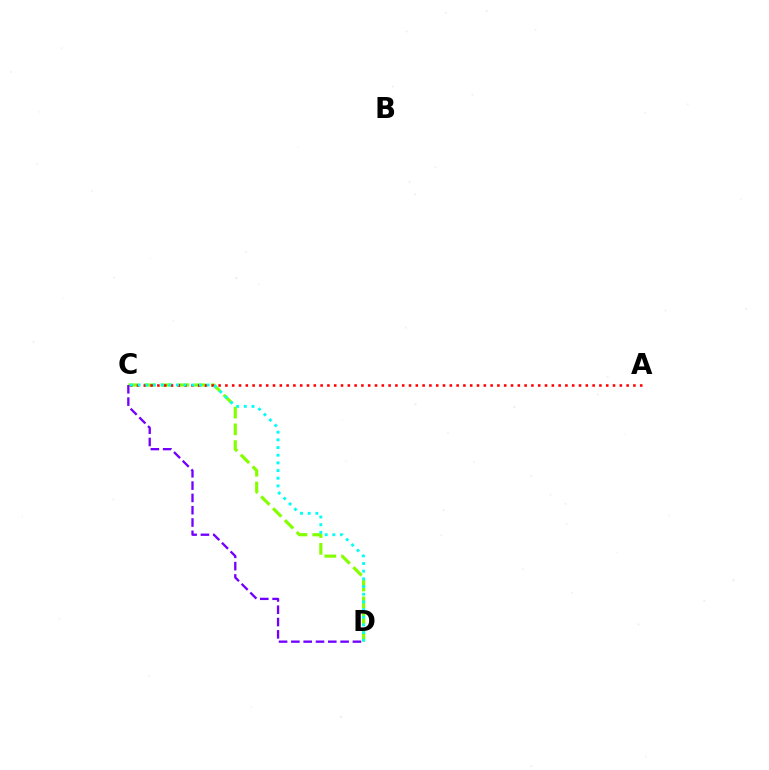{('C', 'D'): [{'color': '#84ff00', 'line_style': 'dashed', 'thickness': 2.27}, {'color': '#7200ff', 'line_style': 'dashed', 'thickness': 1.67}, {'color': '#00fff6', 'line_style': 'dotted', 'thickness': 2.08}], ('A', 'C'): [{'color': '#ff0000', 'line_style': 'dotted', 'thickness': 1.85}]}